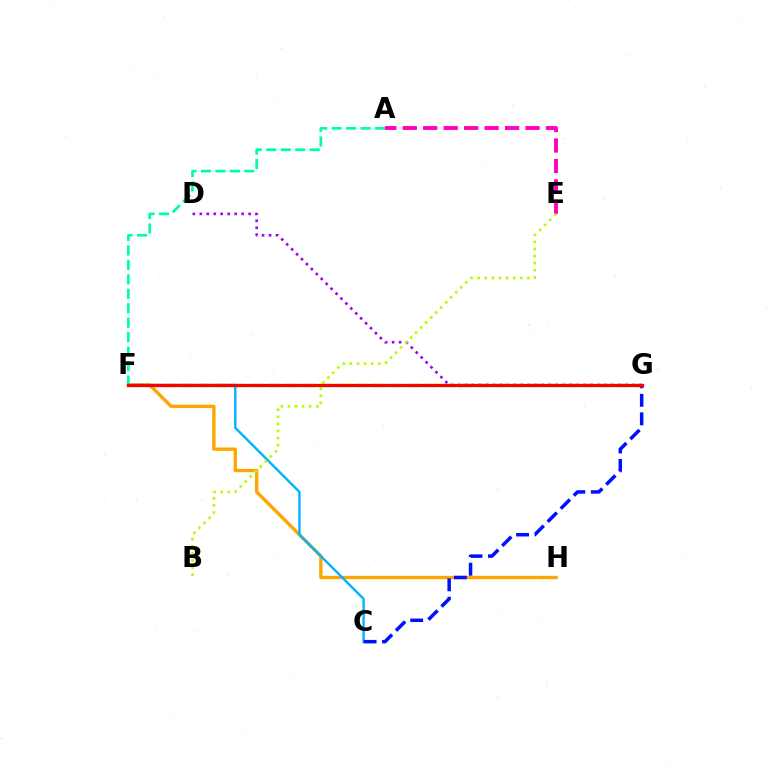{('D', 'G'): [{'color': '#9b00ff', 'line_style': 'dotted', 'thickness': 1.89}], ('F', 'H'): [{'color': '#ffa500', 'line_style': 'solid', 'thickness': 2.41}], ('A', 'E'): [{'color': '#ff00bd', 'line_style': 'dashed', 'thickness': 2.78}], ('A', 'F'): [{'color': '#00ff9d', 'line_style': 'dashed', 'thickness': 1.96}], ('C', 'F'): [{'color': '#00b5ff', 'line_style': 'solid', 'thickness': 1.73}], ('C', 'G'): [{'color': '#0010ff', 'line_style': 'dashed', 'thickness': 2.51}], ('F', 'G'): [{'color': '#08ff00', 'line_style': 'dashed', 'thickness': 2.37}, {'color': '#ff0000', 'line_style': 'solid', 'thickness': 2.35}], ('B', 'E'): [{'color': '#b3ff00', 'line_style': 'dotted', 'thickness': 1.93}]}